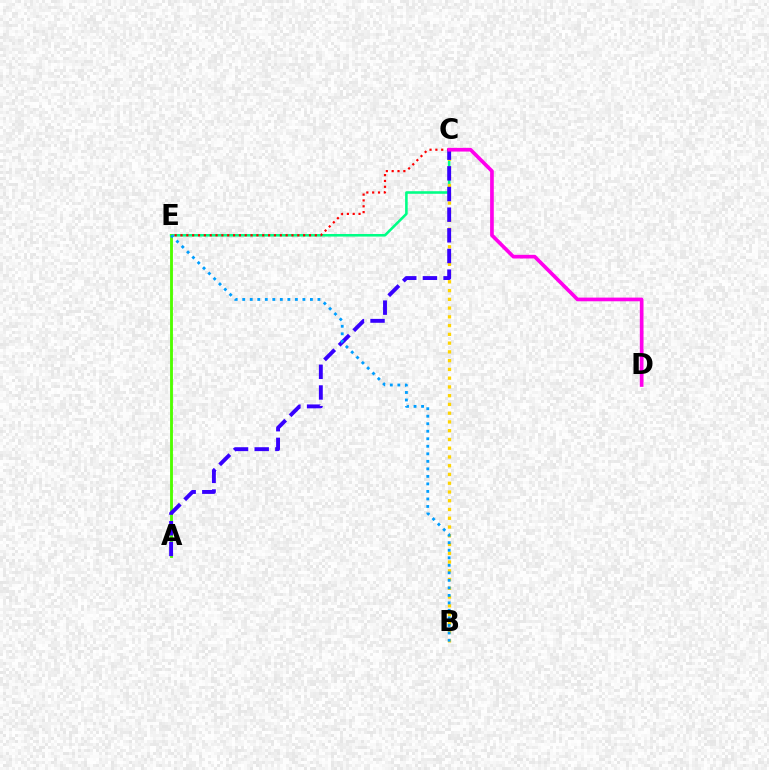{('C', 'E'): [{'color': '#00ff86', 'line_style': 'solid', 'thickness': 1.85}, {'color': '#ff0000', 'line_style': 'dotted', 'thickness': 1.59}], ('B', 'C'): [{'color': '#ffd500', 'line_style': 'dotted', 'thickness': 2.38}], ('A', 'E'): [{'color': '#4fff00', 'line_style': 'solid', 'thickness': 2.06}], ('A', 'C'): [{'color': '#3700ff', 'line_style': 'dashed', 'thickness': 2.81}], ('C', 'D'): [{'color': '#ff00ed', 'line_style': 'solid', 'thickness': 2.65}], ('B', 'E'): [{'color': '#009eff', 'line_style': 'dotted', 'thickness': 2.04}]}